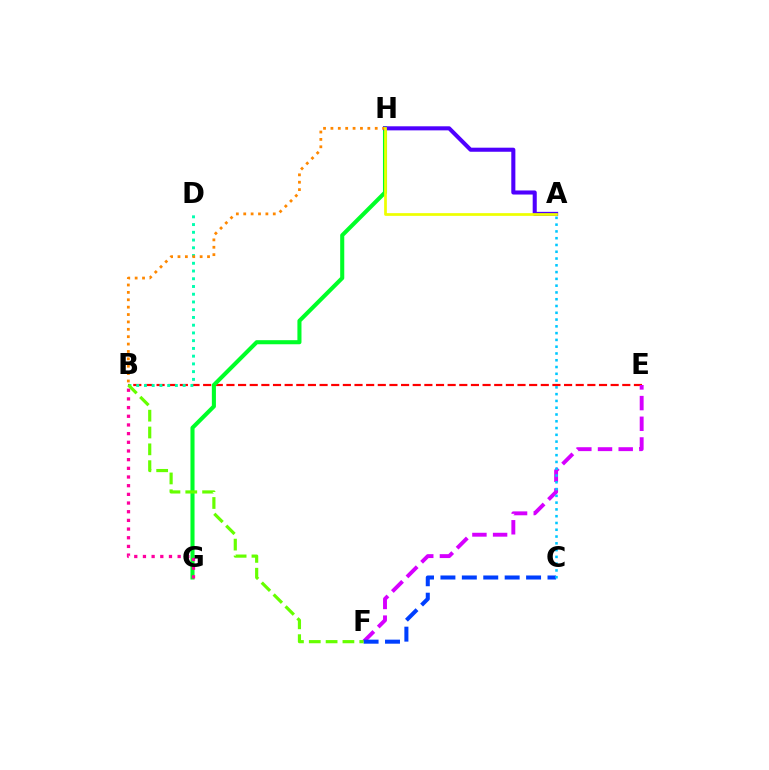{('B', 'E'): [{'color': '#ff0000', 'line_style': 'dashed', 'thickness': 1.58}], ('G', 'H'): [{'color': '#00ff27', 'line_style': 'solid', 'thickness': 2.93}], ('B', 'D'): [{'color': '#00ffaf', 'line_style': 'dotted', 'thickness': 2.1}], ('B', 'G'): [{'color': '#ff00a0', 'line_style': 'dotted', 'thickness': 2.36}], ('E', 'F'): [{'color': '#d600ff', 'line_style': 'dashed', 'thickness': 2.81}], ('A', 'H'): [{'color': '#4f00ff', 'line_style': 'solid', 'thickness': 2.93}, {'color': '#eeff00', 'line_style': 'solid', 'thickness': 1.96}], ('C', 'F'): [{'color': '#003fff', 'line_style': 'dashed', 'thickness': 2.91}], ('B', 'H'): [{'color': '#ff8800', 'line_style': 'dotted', 'thickness': 2.01}], ('B', 'F'): [{'color': '#66ff00', 'line_style': 'dashed', 'thickness': 2.29}], ('A', 'C'): [{'color': '#00c7ff', 'line_style': 'dotted', 'thickness': 1.84}]}